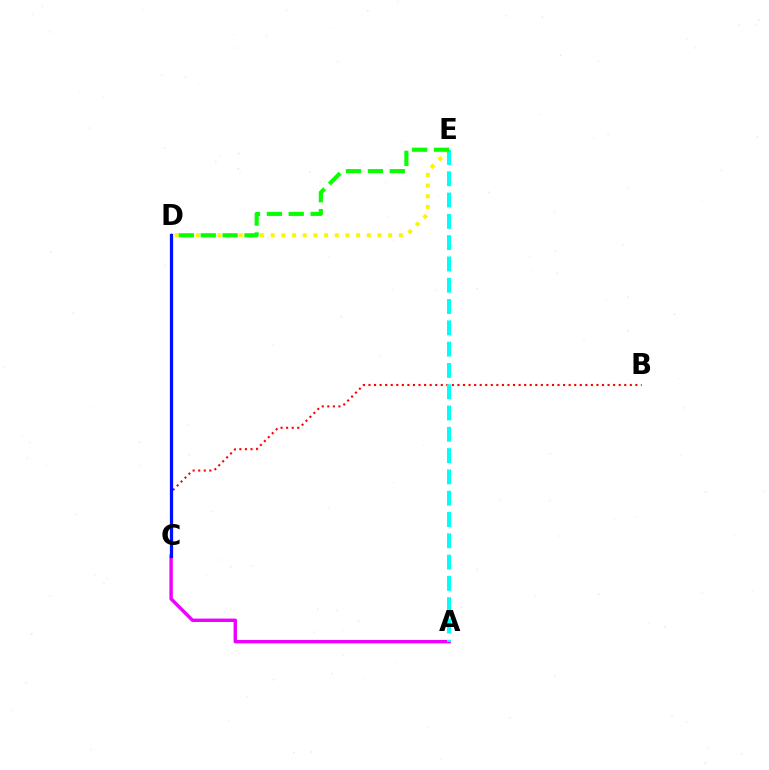{('D', 'E'): [{'color': '#fcf500', 'line_style': 'dotted', 'thickness': 2.9}, {'color': '#08ff00', 'line_style': 'dashed', 'thickness': 2.97}], ('B', 'C'): [{'color': '#ff0000', 'line_style': 'dotted', 'thickness': 1.51}], ('A', 'C'): [{'color': '#ee00ff', 'line_style': 'solid', 'thickness': 2.45}], ('A', 'E'): [{'color': '#00fff6', 'line_style': 'dashed', 'thickness': 2.89}], ('C', 'D'): [{'color': '#0010ff', 'line_style': 'solid', 'thickness': 2.34}]}